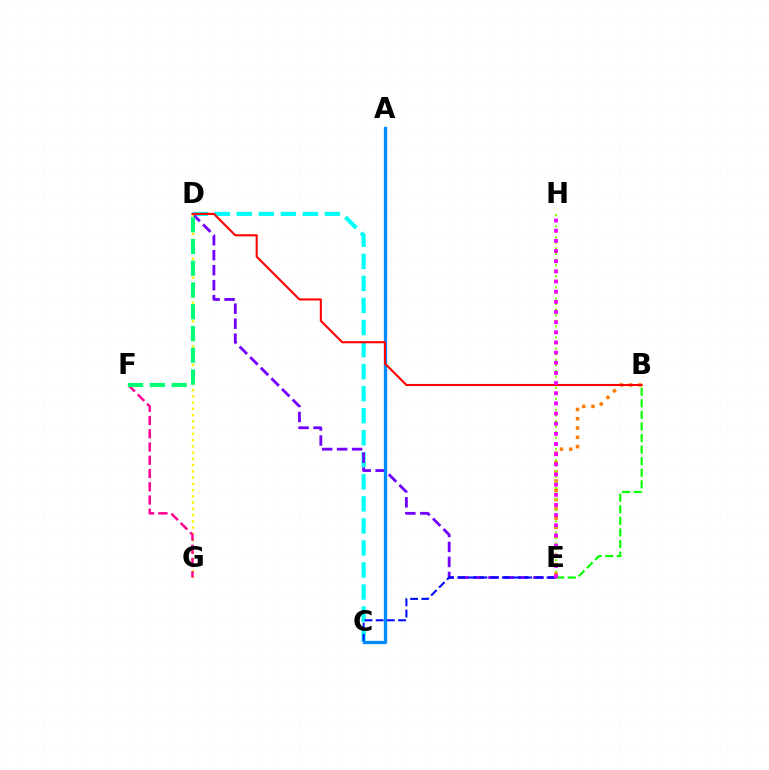{('C', 'D'): [{'color': '#00fff6', 'line_style': 'dashed', 'thickness': 2.99}], ('B', 'E'): [{'color': '#ff7c00', 'line_style': 'dotted', 'thickness': 2.52}, {'color': '#08ff00', 'line_style': 'dashed', 'thickness': 1.57}], ('E', 'H'): [{'color': '#84ff00', 'line_style': 'dotted', 'thickness': 1.51}, {'color': '#ee00ff', 'line_style': 'dotted', 'thickness': 2.76}], ('D', 'E'): [{'color': '#7200ff', 'line_style': 'dashed', 'thickness': 2.04}], ('C', 'E'): [{'color': '#0010ff', 'line_style': 'dashed', 'thickness': 1.52}], ('A', 'C'): [{'color': '#008cff', 'line_style': 'solid', 'thickness': 2.38}], ('D', 'G'): [{'color': '#fcf500', 'line_style': 'dotted', 'thickness': 1.7}], ('F', 'G'): [{'color': '#ff0094', 'line_style': 'dashed', 'thickness': 1.8}], ('B', 'D'): [{'color': '#ff0000', 'line_style': 'solid', 'thickness': 1.5}], ('D', 'F'): [{'color': '#00ff74', 'line_style': 'dashed', 'thickness': 2.96}]}